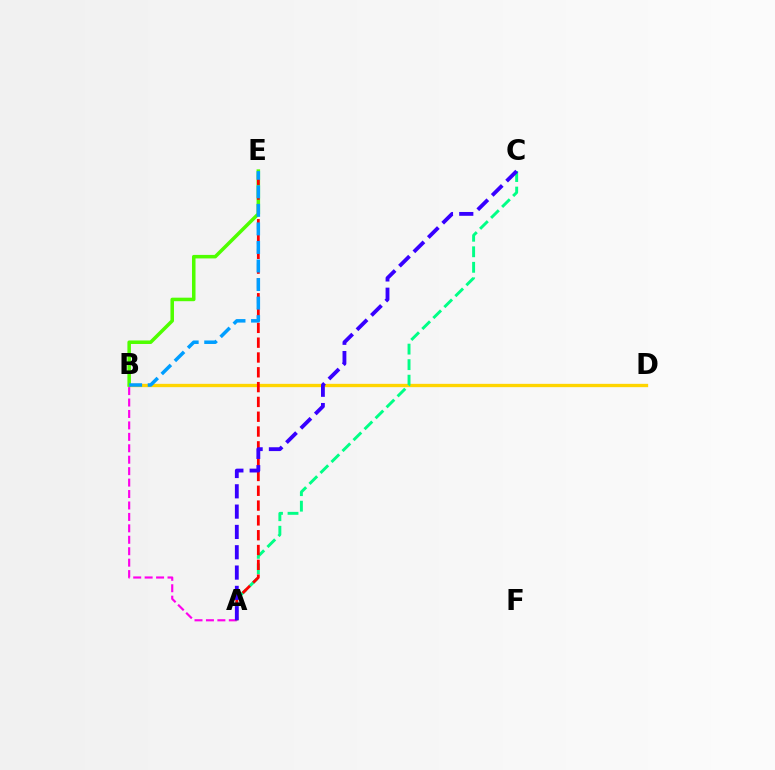{('B', 'D'): [{'color': '#ffd500', 'line_style': 'solid', 'thickness': 2.39}], ('B', 'E'): [{'color': '#4fff00', 'line_style': 'solid', 'thickness': 2.53}, {'color': '#009eff', 'line_style': 'dashed', 'thickness': 2.52}], ('A', 'B'): [{'color': '#ff00ed', 'line_style': 'dashed', 'thickness': 1.55}], ('A', 'C'): [{'color': '#00ff86', 'line_style': 'dashed', 'thickness': 2.11}, {'color': '#3700ff', 'line_style': 'dashed', 'thickness': 2.76}], ('A', 'E'): [{'color': '#ff0000', 'line_style': 'dashed', 'thickness': 2.01}]}